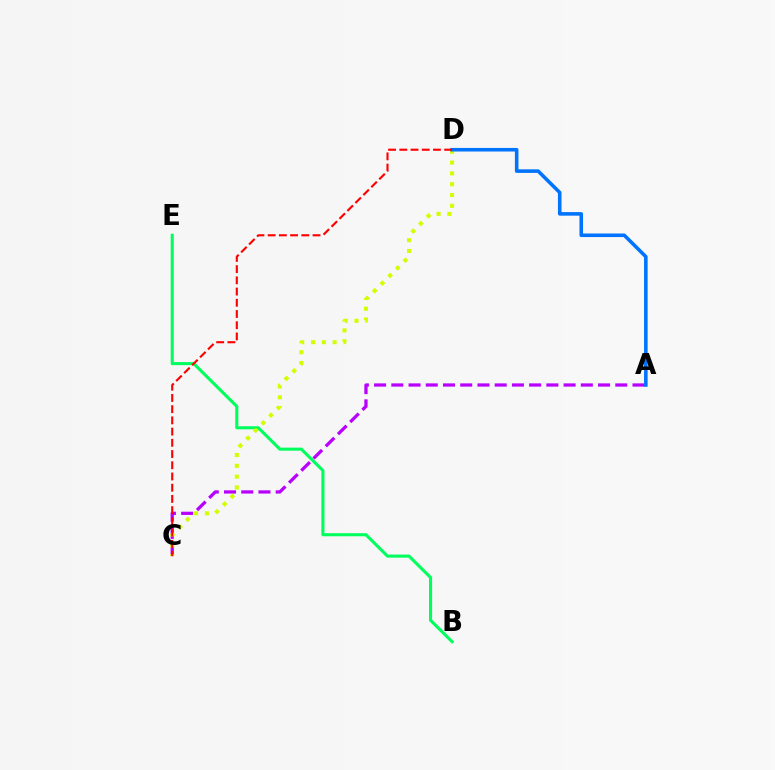{('B', 'E'): [{'color': '#00ff5c', 'line_style': 'solid', 'thickness': 2.22}], ('A', 'C'): [{'color': '#b900ff', 'line_style': 'dashed', 'thickness': 2.34}], ('C', 'D'): [{'color': '#d1ff00', 'line_style': 'dotted', 'thickness': 2.94}, {'color': '#ff0000', 'line_style': 'dashed', 'thickness': 1.52}], ('A', 'D'): [{'color': '#0074ff', 'line_style': 'solid', 'thickness': 2.57}]}